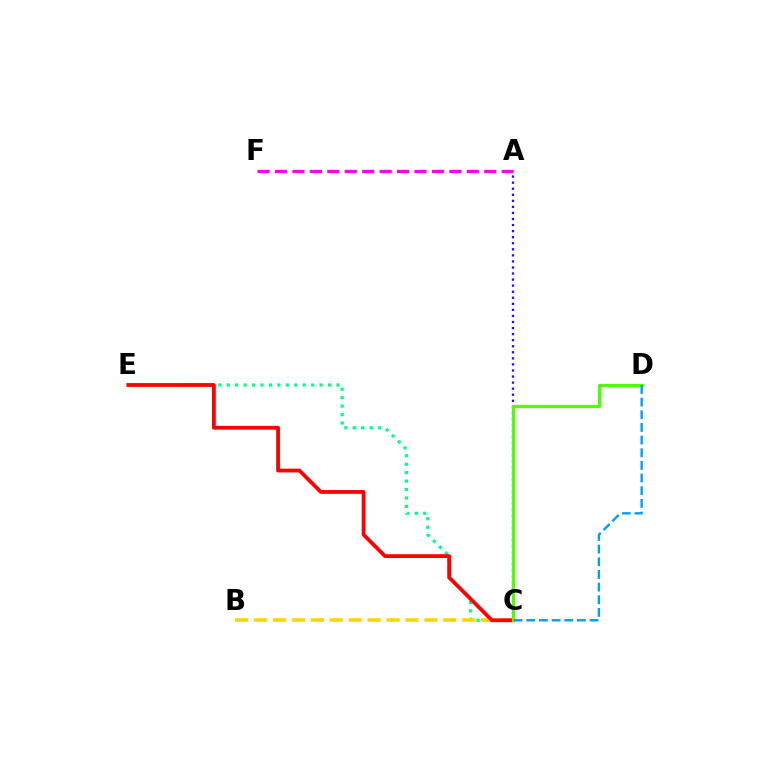{('C', 'E'): [{'color': '#00ff86', 'line_style': 'dotted', 'thickness': 2.29}, {'color': '#ff0000', 'line_style': 'solid', 'thickness': 2.74}], ('B', 'C'): [{'color': '#ffd500', 'line_style': 'dashed', 'thickness': 2.57}], ('A', 'C'): [{'color': '#3700ff', 'line_style': 'dotted', 'thickness': 1.65}], ('A', 'F'): [{'color': '#ff00ed', 'line_style': 'dashed', 'thickness': 2.37}], ('C', 'D'): [{'color': '#4fff00', 'line_style': 'solid', 'thickness': 2.34}, {'color': '#009eff', 'line_style': 'dashed', 'thickness': 1.72}]}